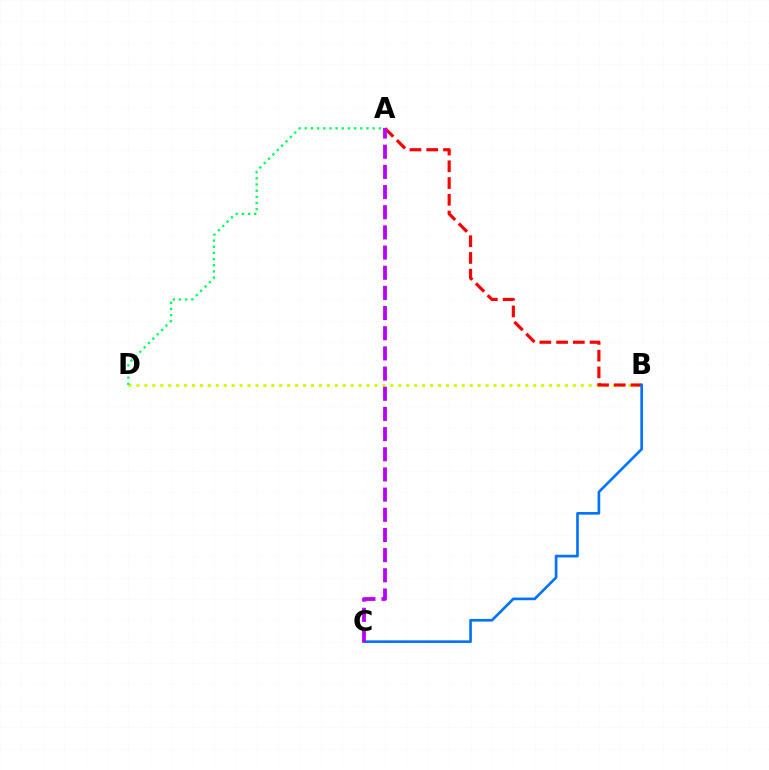{('B', 'D'): [{'color': '#d1ff00', 'line_style': 'dotted', 'thickness': 2.16}], ('A', 'B'): [{'color': '#ff0000', 'line_style': 'dashed', 'thickness': 2.28}], ('B', 'C'): [{'color': '#0074ff', 'line_style': 'solid', 'thickness': 1.91}], ('A', 'C'): [{'color': '#b900ff', 'line_style': 'dashed', 'thickness': 2.74}], ('A', 'D'): [{'color': '#00ff5c', 'line_style': 'dotted', 'thickness': 1.68}]}